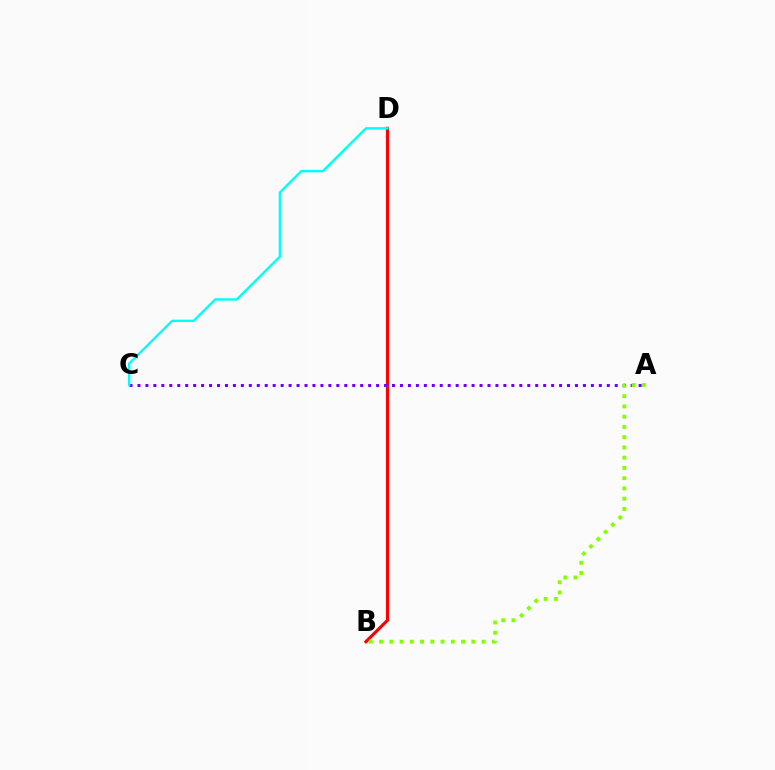{('B', 'D'): [{'color': '#ff0000', 'line_style': 'solid', 'thickness': 2.28}], ('A', 'C'): [{'color': '#7200ff', 'line_style': 'dotted', 'thickness': 2.16}], ('A', 'B'): [{'color': '#84ff00', 'line_style': 'dotted', 'thickness': 2.79}], ('C', 'D'): [{'color': '#00fff6', 'line_style': 'solid', 'thickness': 1.72}]}